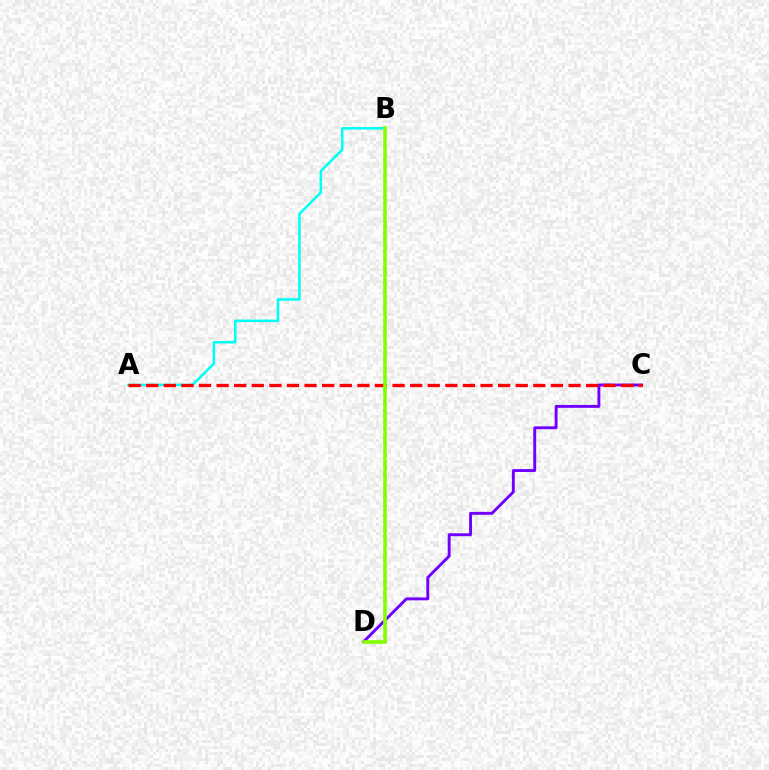{('A', 'B'): [{'color': '#00fff6', 'line_style': 'solid', 'thickness': 1.83}], ('C', 'D'): [{'color': '#7200ff', 'line_style': 'solid', 'thickness': 2.1}], ('A', 'C'): [{'color': '#ff0000', 'line_style': 'dashed', 'thickness': 2.39}], ('B', 'D'): [{'color': '#84ff00', 'line_style': 'solid', 'thickness': 2.59}]}